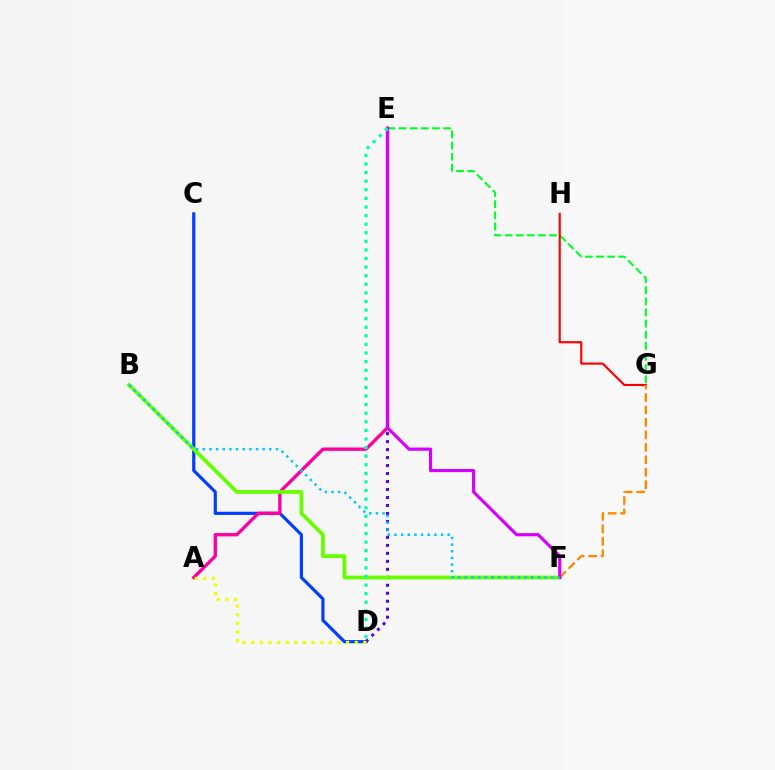{('C', 'D'): [{'color': '#003fff', 'line_style': 'solid', 'thickness': 2.28}], ('E', 'G'): [{'color': '#00ff27', 'line_style': 'dashed', 'thickness': 1.51}], ('A', 'E'): [{'color': '#ff00a0', 'line_style': 'solid', 'thickness': 2.41}], ('G', 'H'): [{'color': '#ff0000', 'line_style': 'solid', 'thickness': 1.54}], ('D', 'E'): [{'color': '#4f00ff', 'line_style': 'dotted', 'thickness': 2.17}, {'color': '#00ffaf', 'line_style': 'dotted', 'thickness': 2.34}], ('B', 'F'): [{'color': '#66ff00', 'line_style': 'solid', 'thickness': 2.71}, {'color': '#00c7ff', 'line_style': 'dotted', 'thickness': 1.81}], ('F', 'G'): [{'color': '#ff8800', 'line_style': 'dashed', 'thickness': 1.69}], ('E', 'F'): [{'color': '#d600ff', 'line_style': 'solid', 'thickness': 2.27}], ('A', 'D'): [{'color': '#eeff00', 'line_style': 'dotted', 'thickness': 2.34}]}